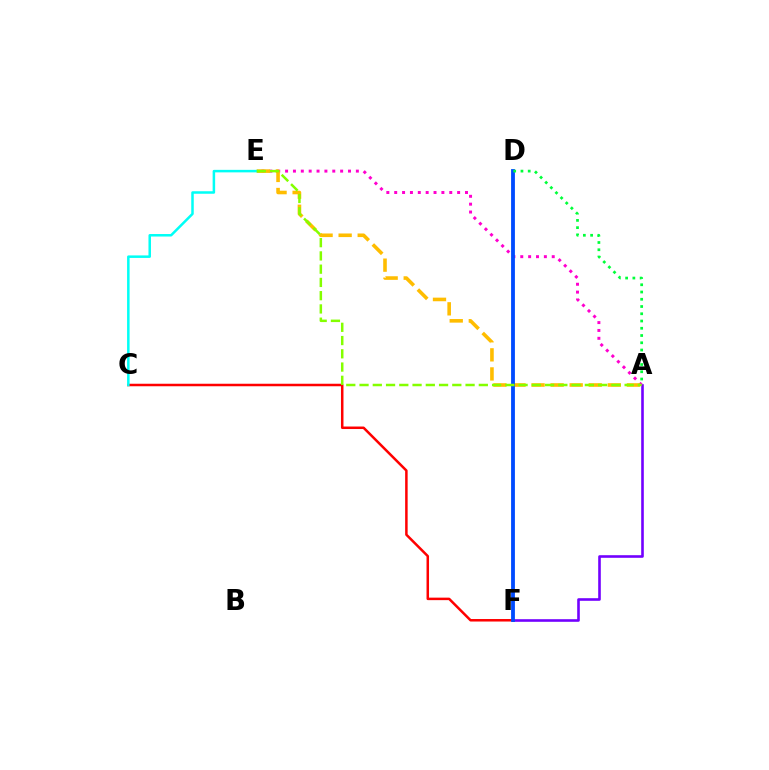{('A', 'F'): [{'color': '#7200ff', 'line_style': 'solid', 'thickness': 1.88}], ('A', 'E'): [{'color': '#ff00cf', 'line_style': 'dotted', 'thickness': 2.14}, {'color': '#ffbd00', 'line_style': 'dashed', 'thickness': 2.59}, {'color': '#84ff00', 'line_style': 'dashed', 'thickness': 1.8}], ('C', 'F'): [{'color': '#ff0000', 'line_style': 'solid', 'thickness': 1.8}], ('D', 'F'): [{'color': '#004bff', 'line_style': 'solid', 'thickness': 2.75}], ('A', 'D'): [{'color': '#00ff39', 'line_style': 'dotted', 'thickness': 1.97}], ('C', 'E'): [{'color': '#00fff6', 'line_style': 'solid', 'thickness': 1.81}]}